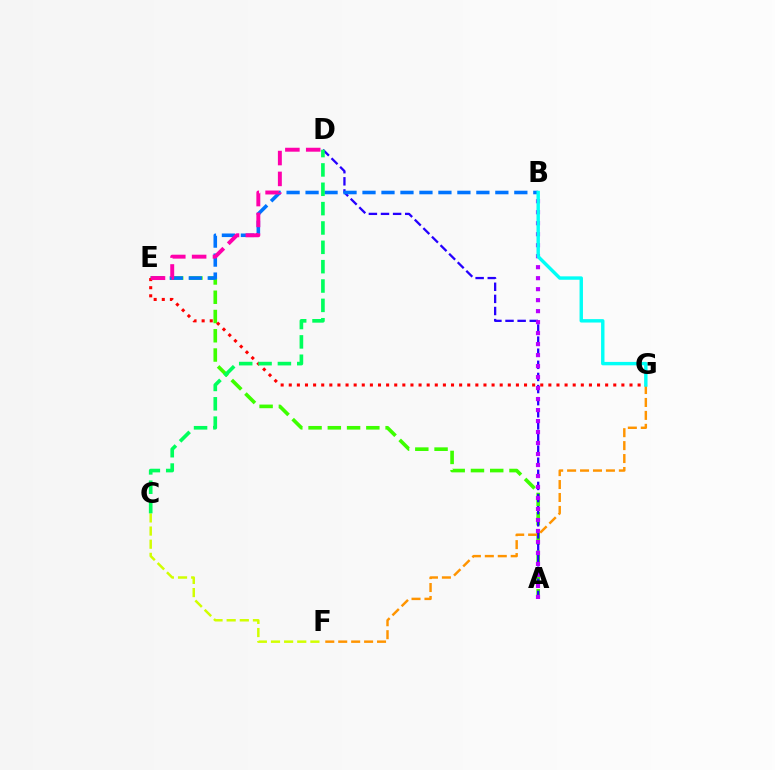{('A', 'E'): [{'color': '#3dff00', 'line_style': 'dashed', 'thickness': 2.62}], ('A', 'D'): [{'color': '#2500ff', 'line_style': 'dashed', 'thickness': 1.65}], ('A', 'B'): [{'color': '#b900ff', 'line_style': 'dotted', 'thickness': 2.99}], ('B', 'E'): [{'color': '#0074ff', 'line_style': 'dashed', 'thickness': 2.58}], ('F', 'G'): [{'color': '#ff9400', 'line_style': 'dashed', 'thickness': 1.76}], ('E', 'G'): [{'color': '#ff0000', 'line_style': 'dotted', 'thickness': 2.2}], ('C', 'F'): [{'color': '#d1ff00', 'line_style': 'dashed', 'thickness': 1.79}], ('D', 'E'): [{'color': '#ff00ac', 'line_style': 'dashed', 'thickness': 2.83}], ('B', 'G'): [{'color': '#00fff6', 'line_style': 'solid', 'thickness': 2.46}], ('C', 'D'): [{'color': '#00ff5c', 'line_style': 'dashed', 'thickness': 2.63}]}